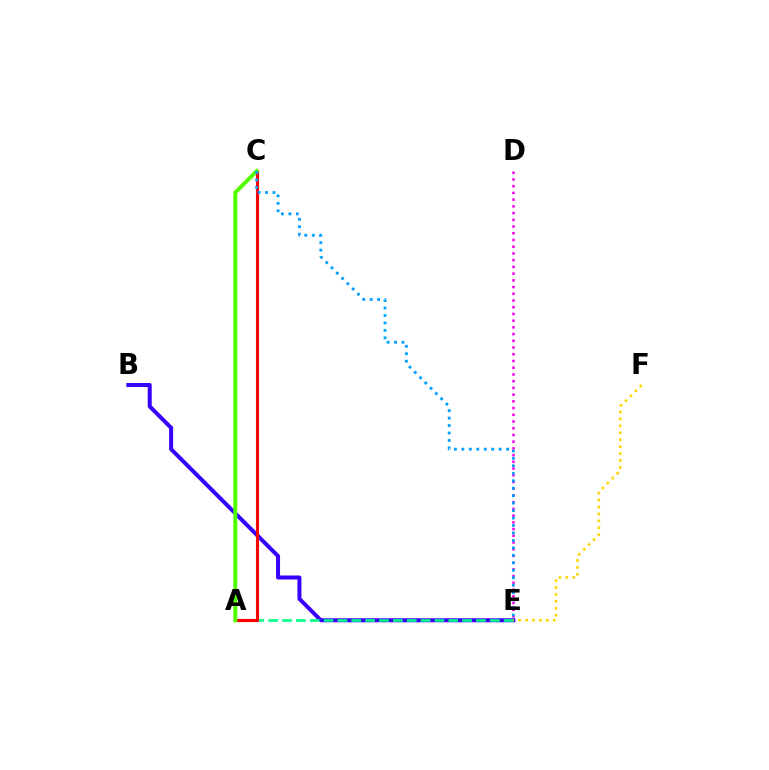{('D', 'E'): [{'color': '#ff00ed', 'line_style': 'dotted', 'thickness': 1.83}], ('B', 'E'): [{'color': '#3700ff', 'line_style': 'solid', 'thickness': 2.88}], ('A', 'E'): [{'color': '#00ff86', 'line_style': 'dashed', 'thickness': 1.88}], ('A', 'C'): [{'color': '#ff0000', 'line_style': 'solid', 'thickness': 2.24}, {'color': '#4fff00', 'line_style': 'solid', 'thickness': 2.84}], ('C', 'E'): [{'color': '#009eff', 'line_style': 'dotted', 'thickness': 2.03}], ('E', 'F'): [{'color': '#ffd500', 'line_style': 'dotted', 'thickness': 1.88}]}